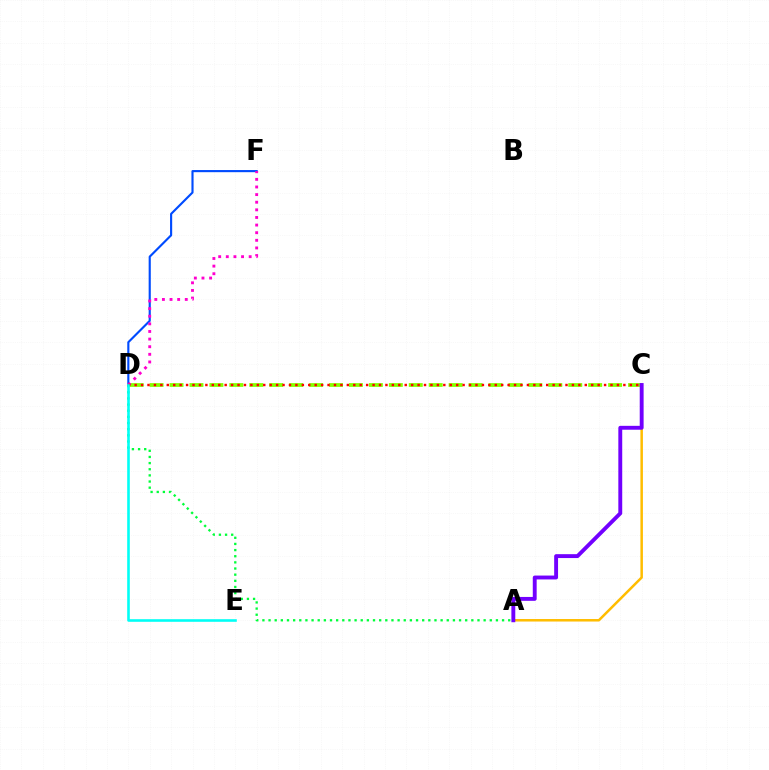{('D', 'F'): [{'color': '#004bff', 'line_style': 'solid', 'thickness': 1.54}, {'color': '#ff00cf', 'line_style': 'dotted', 'thickness': 2.07}], ('A', 'D'): [{'color': '#00ff39', 'line_style': 'dotted', 'thickness': 1.67}], ('C', 'D'): [{'color': '#84ff00', 'line_style': 'dashed', 'thickness': 2.71}, {'color': '#ff0000', 'line_style': 'dotted', 'thickness': 1.75}], ('D', 'E'): [{'color': '#00fff6', 'line_style': 'solid', 'thickness': 1.88}], ('A', 'C'): [{'color': '#ffbd00', 'line_style': 'solid', 'thickness': 1.8}, {'color': '#7200ff', 'line_style': 'solid', 'thickness': 2.8}]}